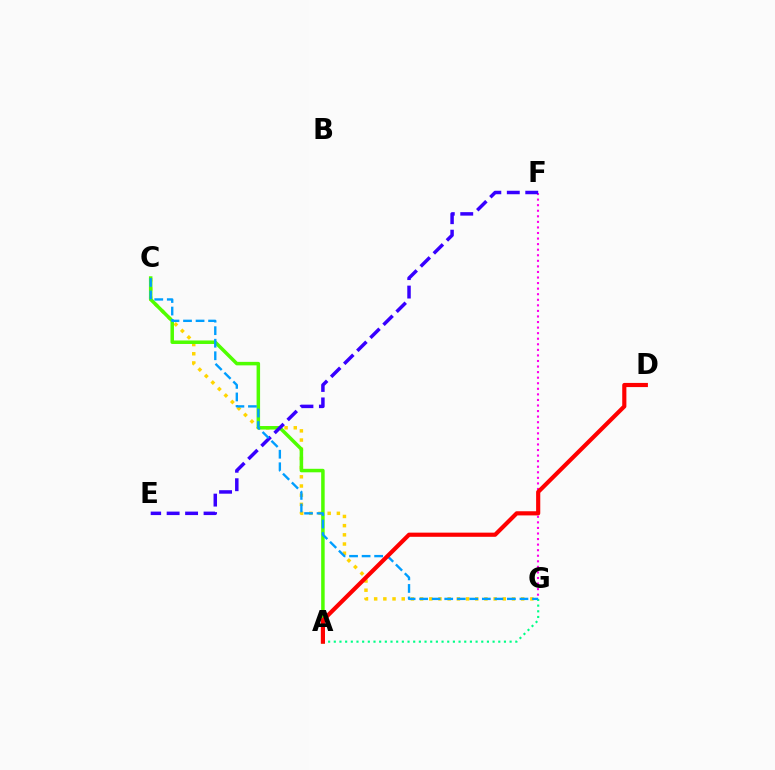{('F', 'G'): [{'color': '#ff00ed', 'line_style': 'dotted', 'thickness': 1.51}], ('C', 'G'): [{'color': '#ffd500', 'line_style': 'dotted', 'thickness': 2.5}, {'color': '#009eff', 'line_style': 'dashed', 'thickness': 1.7}], ('A', 'G'): [{'color': '#00ff86', 'line_style': 'dotted', 'thickness': 1.54}], ('A', 'C'): [{'color': '#4fff00', 'line_style': 'solid', 'thickness': 2.52}], ('E', 'F'): [{'color': '#3700ff', 'line_style': 'dashed', 'thickness': 2.51}], ('A', 'D'): [{'color': '#ff0000', 'line_style': 'solid', 'thickness': 2.99}]}